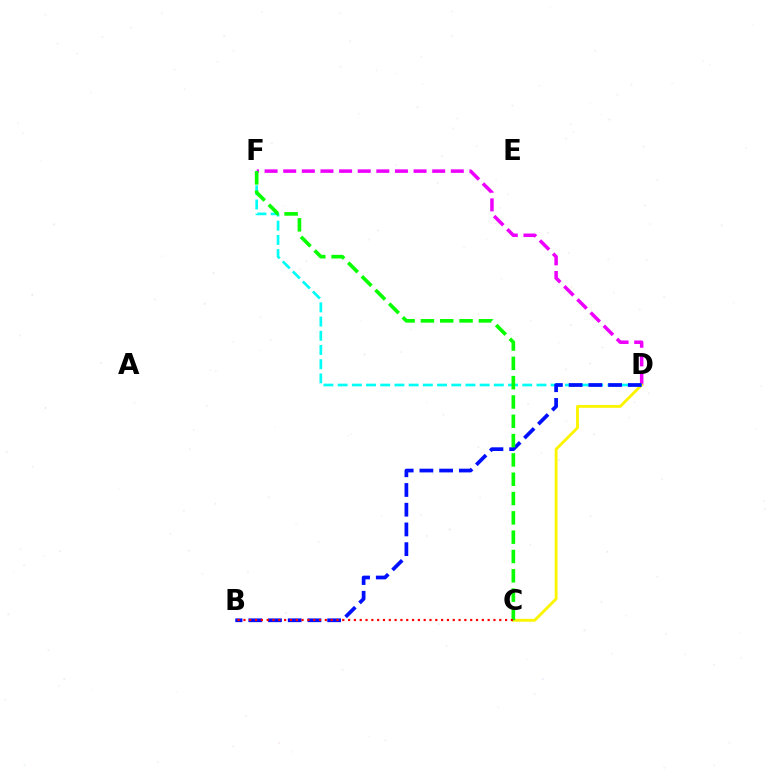{('D', 'F'): [{'color': '#ee00ff', 'line_style': 'dashed', 'thickness': 2.53}, {'color': '#00fff6', 'line_style': 'dashed', 'thickness': 1.93}], ('C', 'D'): [{'color': '#fcf500', 'line_style': 'solid', 'thickness': 2.07}], ('B', 'D'): [{'color': '#0010ff', 'line_style': 'dashed', 'thickness': 2.68}], ('C', 'F'): [{'color': '#08ff00', 'line_style': 'dashed', 'thickness': 2.62}], ('B', 'C'): [{'color': '#ff0000', 'line_style': 'dotted', 'thickness': 1.58}]}